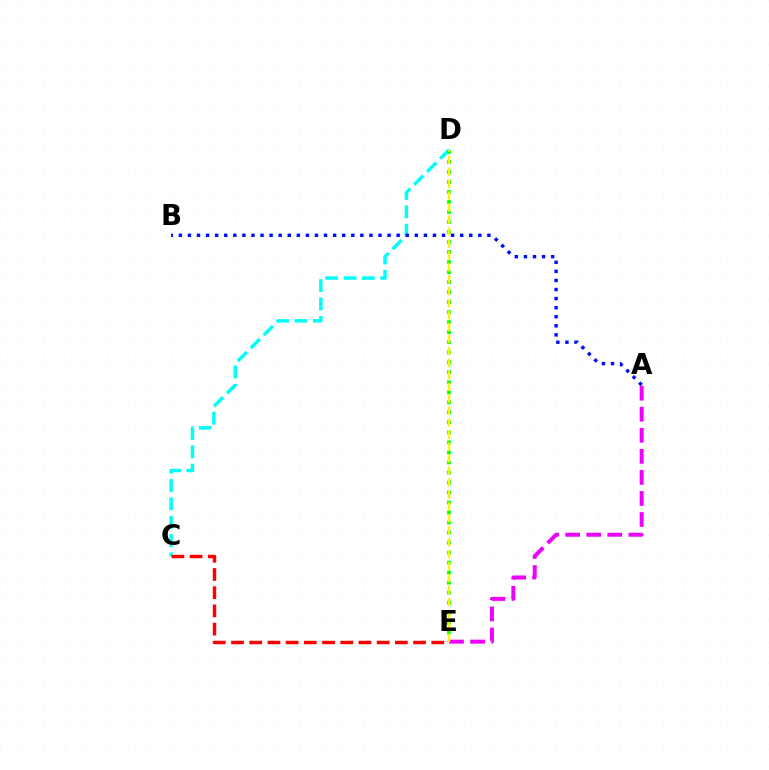{('C', 'D'): [{'color': '#00fff6', 'line_style': 'dashed', 'thickness': 2.49}], ('D', 'E'): [{'color': '#08ff00', 'line_style': 'dotted', 'thickness': 2.72}, {'color': '#fcf500', 'line_style': 'dashed', 'thickness': 1.62}], ('A', 'E'): [{'color': '#ee00ff', 'line_style': 'dashed', 'thickness': 2.86}], ('A', 'B'): [{'color': '#0010ff', 'line_style': 'dotted', 'thickness': 2.47}], ('C', 'E'): [{'color': '#ff0000', 'line_style': 'dashed', 'thickness': 2.47}]}